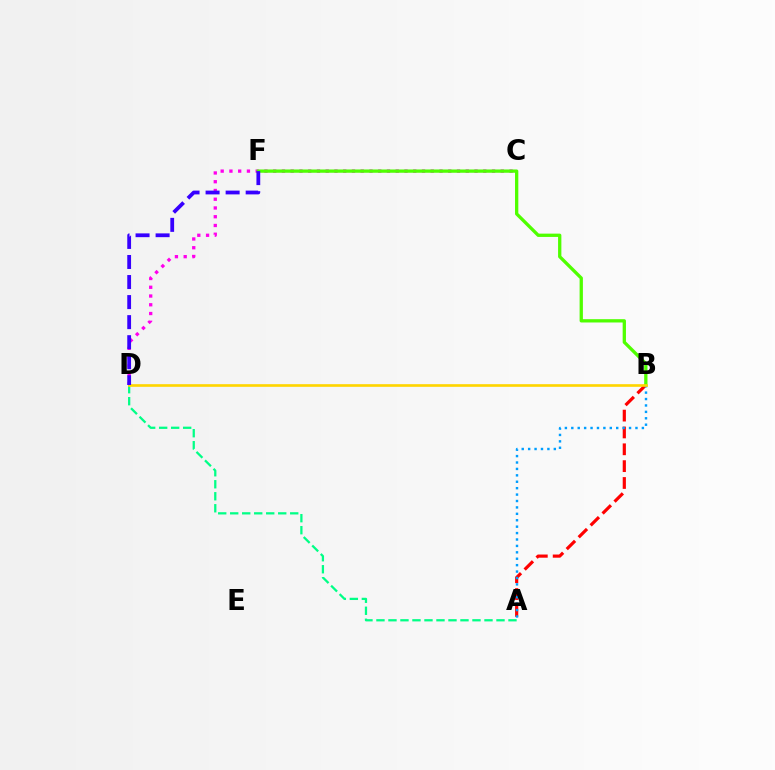{('C', 'D'): [{'color': '#ff00ed', 'line_style': 'dotted', 'thickness': 2.38}], ('A', 'B'): [{'color': '#ff0000', 'line_style': 'dashed', 'thickness': 2.29}, {'color': '#009eff', 'line_style': 'dotted', 'thickness': 1.74}], ('A', 'D'): [{'color': '#00ff86', 'line_style': 'dashed', 'thickness': 1.63}], ('B', 'F'): [{'color': '#4fff00', 'line_style': 'solid', 'thickness': 2.37}], ('B', 'D'): [{'color': '#ffd500', 'line_style': 'solid', 'thickness': 1.91}], ('D', 'F'): [{'color': '#3700ff', 'line_style': 'dashed', 'thickness': 2.72}]}